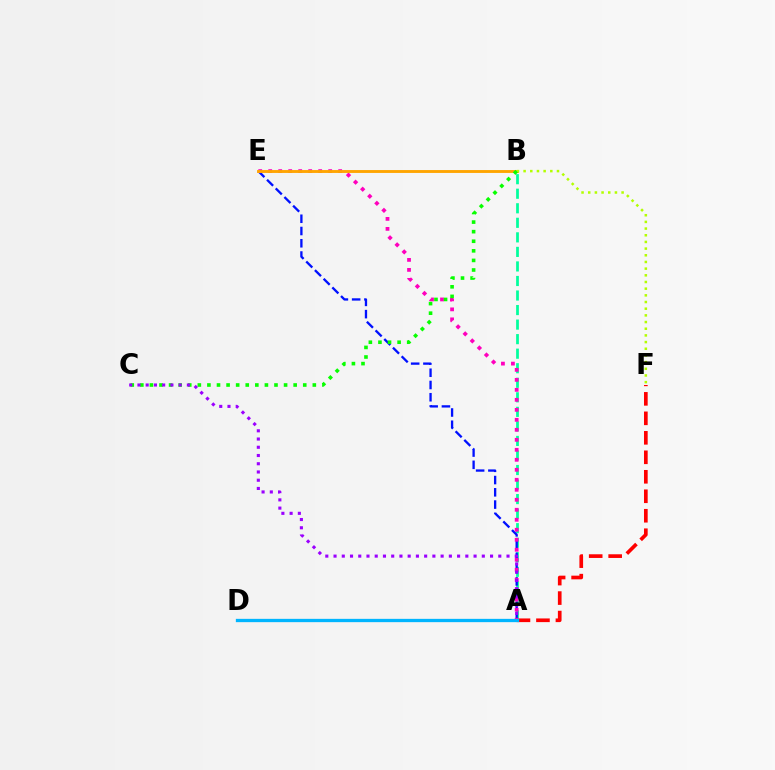{('A', 'F'): [{'color': '#ff0000', 'line_style': 'dashed', 'thickness': 2.65}], ('A', 'B'): [{'color': '#00ff9d', 'line_style': 'dashed', 'thickness': 1.98}], ('A', 'E'): [{'color': '#0010ff', 'line_style': 'dashed', 'thickness': 1.67}, {'color': '#ff00bd', 'line_style': 'dotted', 'thickness': 2.72}], ('B', 'E'): [{'color': '#ffa500', 'line_style': 'solid', 'thickness': 2.07}], ('B', 'F'): [{'color': '#b3ff00', 'line_style': 'dotted', 'thickness': 1.81}], ('B', 'C'): [{'color': '#08ff00', 'line_style': 'dotted', 'thickness': 2.6}], ('A', 'C'): [{'color': '#9b00ff', 'line_style': 'dotted', 'thickness': 2.24}], ('A', 'D'): [{'color': '#00b5ff', 'line_style': 'solid', 'thickness': 2.38}]}